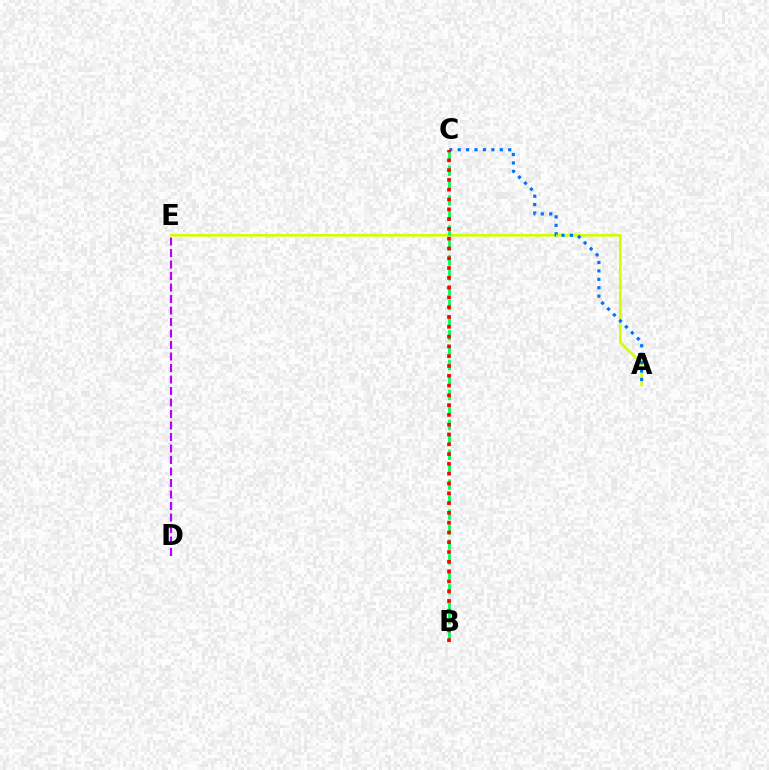{('A', 'E'): [{'color': '#d1ff00', 'line_style': 'solid', 'thickness': 1.9}], ('D', 'E'): [{'color': '#b900ff', 'line_style': 'dashed', 'thickness': 1.56}], ('A', 'C'): [{'color': '#0074ff', 'line_style': 'dotted', 'thickness': 2.29}], ('B', 'C'): [{'color': '#00ff5c', 'line_style': 'dashed', 'thickness': 2.03}, {'color': '#ff0000', 'line_style': 'dotted', 'thickness': 2.66}]}